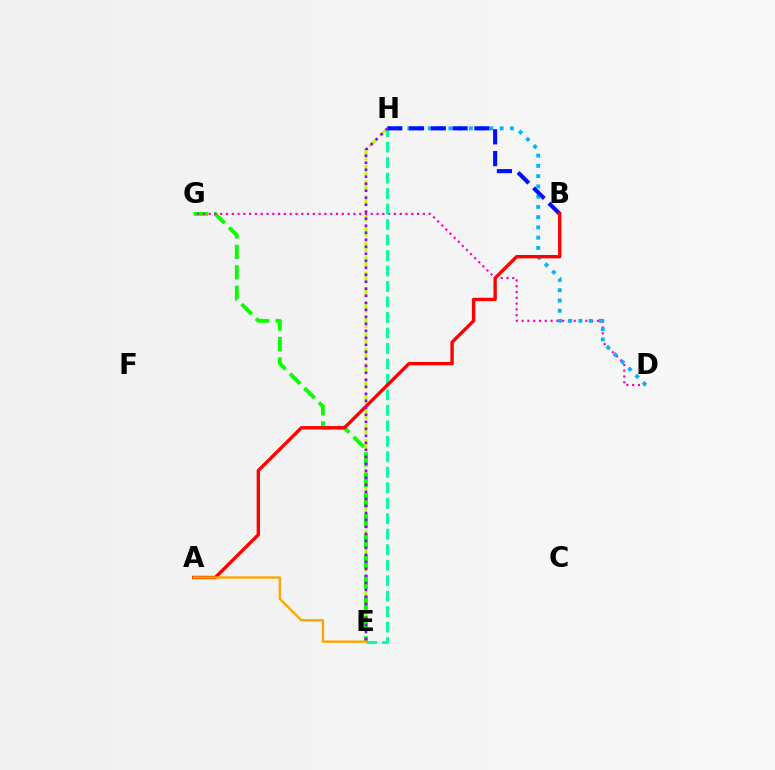{('E', 'H'): [{'color': '#b3ff00', 'line_style': 'dashed', 'thickness': 2.07}, {'color': '#00ff9d', 'line_style': 'dashed', 'thickness': 2.1}, {'color': '#9b00ff', 'line_style': 'dotted', 'thickness': 1.9}], ('E', 'G'): [{'color': '#08ff00', 'line_style': 'dashed', 'thickness': 2.78}], ('D', 'G'): [{'color': '#ff00bd', 'line_style': 'dotted', 'thickness': 1.57}], ('D', 'H'): [{'color': '#00b5ff', 'line_style': 'dotted', 'thickness': 2.79}], ('B', 'H'): [{'color': '#0010ff', 'line_style': 'dashed', 'thickness': 2.96}], ('A', 'B'): [{'color': '#ff0000', 'line_style': 'solid', 'thickness': 2.43}], ('A', 'E'): [{'color': '#ffa500', 'line_style': 'solid', 'thickness': 1.72}]}